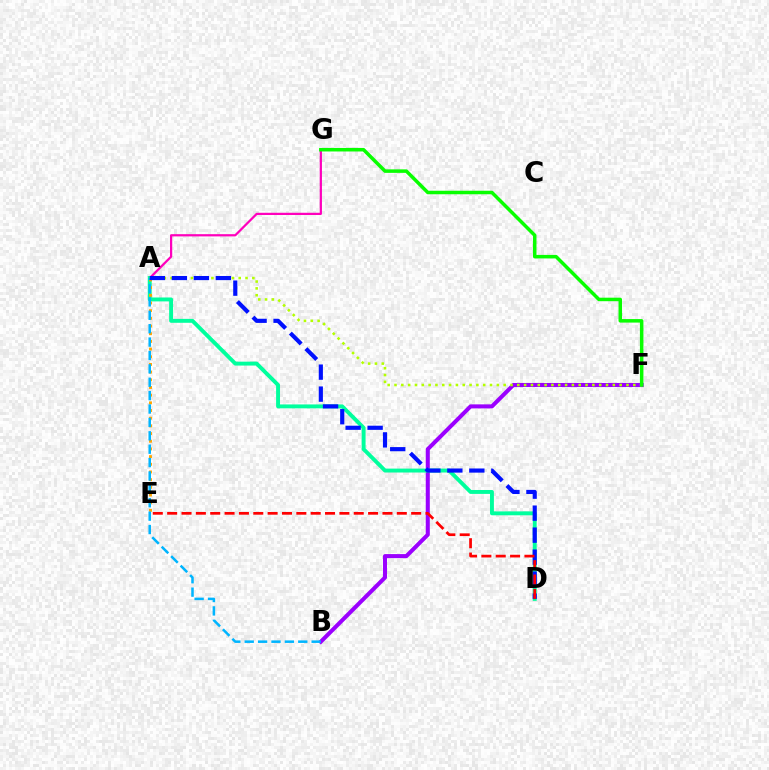{('A', 'G'): [{'color': '#ff00bd', 'line_style': 'solid', 'thickness': 1.6}], ('B', 'F'): [{'color': '#9b00ff', 'line_style': 'solid', 'thickness': 2.91}], ('A', 'D'): [{'color': '#00ff9d', 'line_style': 'solid', 'thickness': 2.82}, {'color': '#0010ff', 'line_style': 'dashed', 'thickness': 2.99}], ('A', 'F'): [{'color': '#b3ff00', 'line_style': 'dotted', 'thickness': 1.85}], ('F', 'G'): [{'color': '#08ff00', 'line_style': 'solid', 'thickness': 2.53}], ('A', 'E'): [{'color': '#ffa500', 'line_style': 'dotted', 'thickness': 2.09}], ('A', 'B'): [{'color': '#00b5ff', 'line_style': 'dashed', 'thickness': 1.82}], ('D', 'E'): [{'color': '#ff0000', 'line_style': 'dashed', 'thickness': 1.95}]}